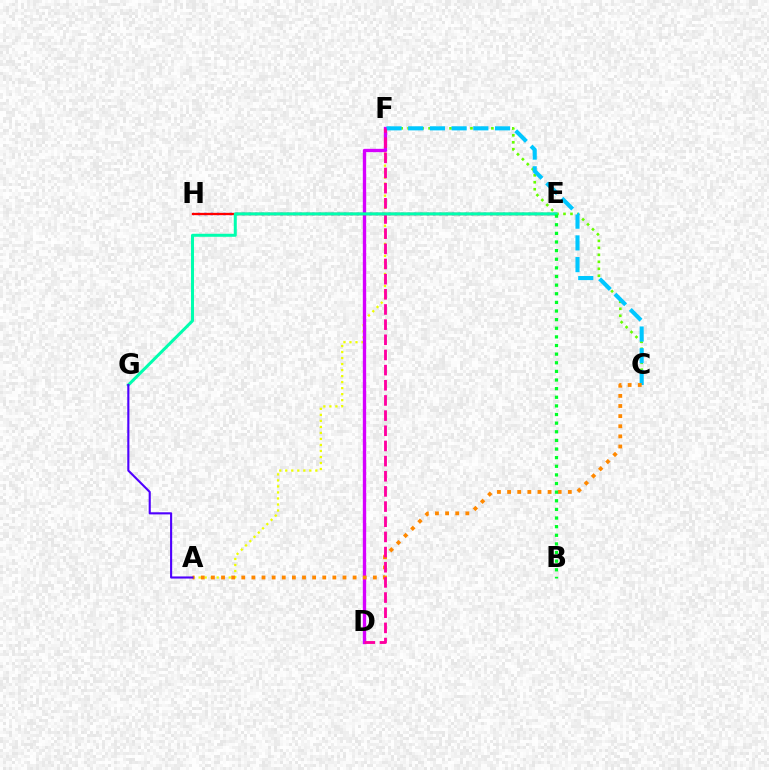{('E', 'H'): [{'color': '#003fff', 'line_style': 'dotted', 'thickness': 1.73}, {'color': '#ff0000', 'line_style': 'solid', 'thickness': 1.67}], ('C', 'F'): [{'color': '#66ff00', 'line_style': 'dotted', 'thickness': 1.9}, {'color': '#00c7ff', 'line_style': 'dashed', 'thickness': 2.95}], ('A', 'F'): [{'color': '#eeff00', 'line_style': 'dotted', 'thickness': 1.63}], ('D', 'F'): [{'color': '#d600ff', 'line_style': 'solid', 'thickness': 2.41}, {'color': '#ff00a0', 'line_style': 'dashed', 'thickness': 2.06}], ('A', 'C'): [{'color': '#ff8800', 'line_style': 'dotted', 'thickness': 2.75}], ('E', 'G'): [{'color': '#00ffaf', 'line_style': 'solid', 'thickness': 2.17}], ('A', 'G'): [{'color': '#4f00ff', 'line_style': 'solid', 'thickness': 1.52}], ('B', 'E'): [{'color': '#00ff27', 'line_style': 'dotted', 'thickness': 2.34}]}